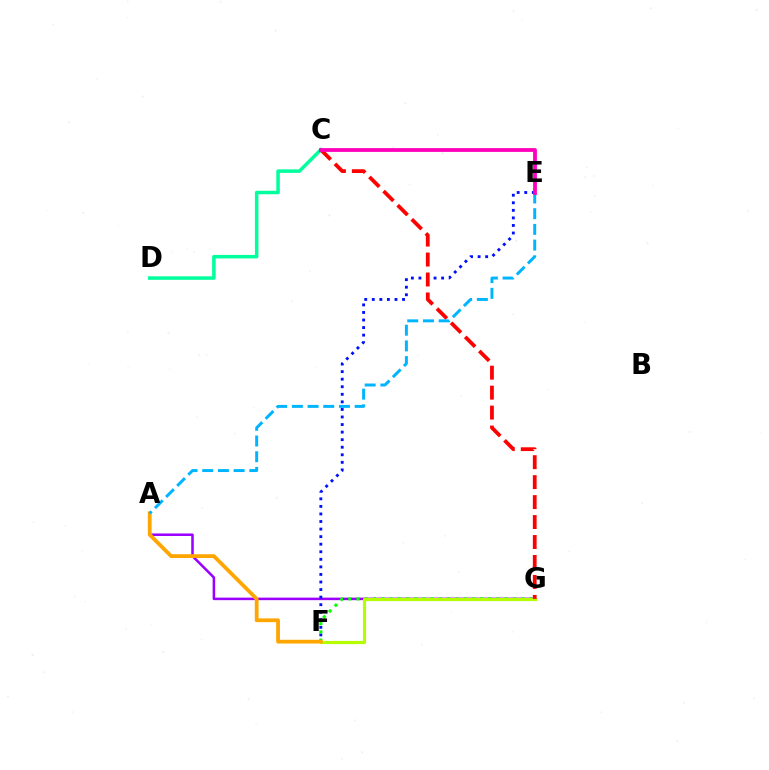{('A', 'G'): [{'color': '#9b00ff', 'line_style': 'solid', 'thickness': 1.83}], ('E', 'F'): [{'color': '#0010ff', 'line_style': 'dotted', 'thickness': 2.05}], ('F', 'G'): [{'color': '#08ff00', 'line_style': 'dotted', 'thickness': 2.24}, {'color': '#b3ff00', 'line_style': 'solid', 'thickness': 2.27}], ('C', 'D'): [{'color': '#00ff9d', 'line_style': 'solid', 'thickness': 2.52}], ('C', 'G'): [{'color': '#ff0000', 'line_style': 'dashed', 'thickness': 2.71}], ('A', 'F'): [{'color': '#ffa500', 'line_style': 'solid', 'thickness': 2.71}], ('A', 'E'): [{'color': '#00b5ff', 'line_style': 'dashed', 'thickness': 2.13}], ('C', 'E'): [{'color': '#ff00bd', 'line_style': 'solid', 'thickness': 2.73}]}